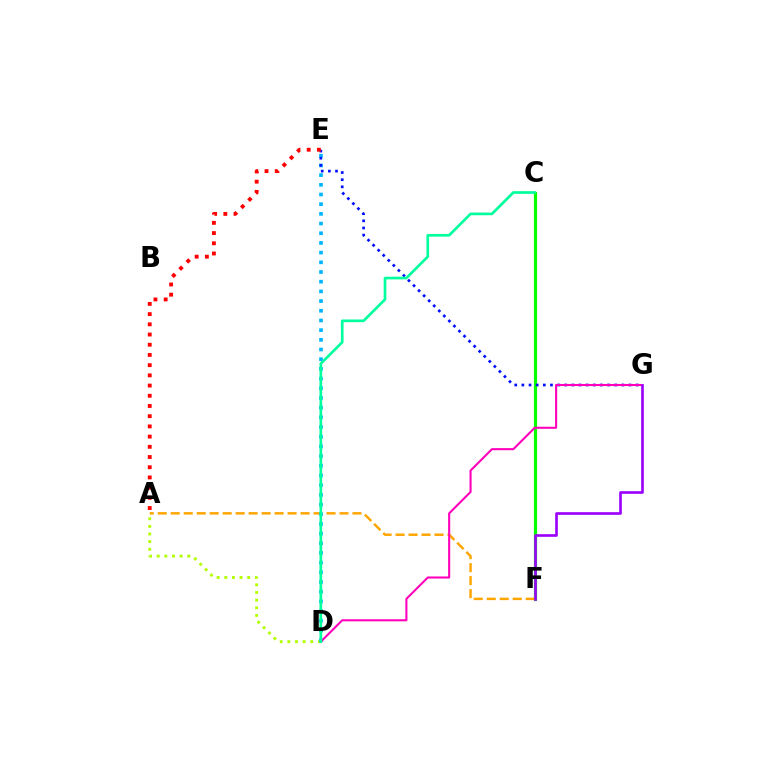{('A', 'D'): [{'color': '#b3ff00', 'line_style': 'dotted', 'thickness': 2.08}], ('C', 'F'): [{'color': '#08ff00', 'line_style': 'solid', 'thickness': 2.3}], ('A', 'F'): [{'color': '#ffa500', 'line_style': 'dashed', 'thickness': 1.76}], ('D', 'E'): [{'color': '#00b5ff', 'line_style': 'dotted', 'thickness': 2.63}], ('E', 'G'): [{'color': '#0010ff', 'line_style': 'dotted', 'thickness': 1.94}], ('A', 'E'): [{'color': '#ff0000', 'line_style': 'dotted', 'thickness': 2.77}], ('D', 'G'): [{'color': '#ff00bd', 'line_style': 'solid', 'thickness': 1.5}], ('F', 'G'): [{'color': '#9b00ff', 'line_style': 'solid', 'thickness': 1.91}], ('C', 'D'): [{'color': '#00ff9d', 'line_style': 'solid', 'thickness': 1.93}]}